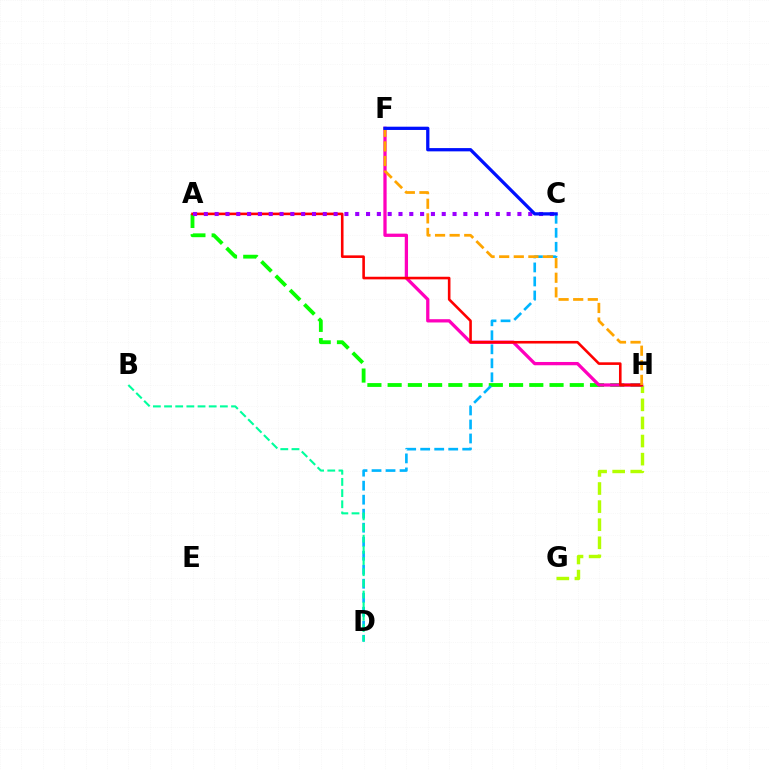{('G', 'H'): [{'color': '#b3ff00', 'line_style': 'dashed', 'thickness': 2.46}], ('A', 'H'): [{'color': '#08ff00', 'line_style': 'dashed', 'thickness': 2.75}, {'color': '#ff0000', 'line_style': 'solid', 'thickness': 1.87}], ('F', 'H'): [{'color': '#ff00bd', 'line_style': 'solid', 'thickness': 2.36}, {'color': '#ffa500', 'line_style': 'dashed', 'thickness': 1.98}], ('C', 'D'): [{'color': '#00b5ff', 'line_style': 'dashed', 'thickness': 1.9}], ('B', 'D'): [{'color': '#00ff9d', 'line_style': 'dashed', 'thickness': 1.52}], ('A', 'C'): [{'color': '#9b00ff', 'line_style': 'dotted', 'thickness': 2.94}], ('C', 'F'): [{'color': '#0010ff', 'line_style': 'solid', 'thickness': 2.35}]}